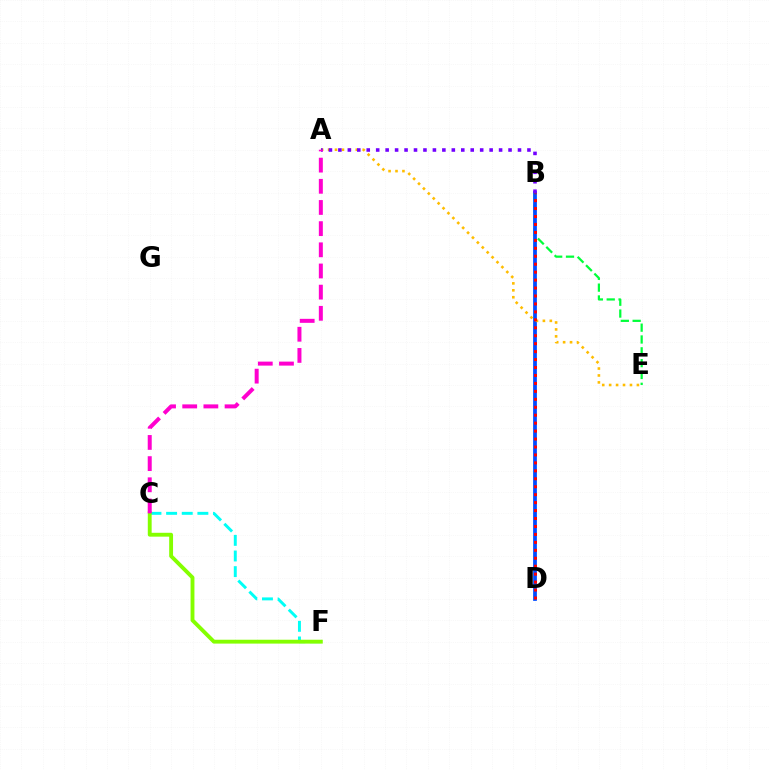{('B', 'E'): [{'color': '#00ff39', 'line_style': 'dashed', 'thickness': 1.61}], ('B', 'D'): [{'color': '#004bff', 'line_style': 'solid', 'thickness': 2.7}, {'color': '#ff0000', 'line_style': 'dotted', 'thickness': 2.16}], ('A', 'E'): [{'color': '#ffbd00', 'line_style': 'dotted', 'thickness': 1.88}], ('C', 'F'): [{'color': '#00fff6', 'line_style': 'dashed', 'thickness': 2.12}, {'color': '#84ff00', 'line_style': 'solid', 'thickness': 2.78}], ('A', 'B'): [{'color': '#7200ff', 'line_style': 'dotted', 'thickness': 2.57}], ('A', 'C'): [{'color': '#ff00cf', 'line_style': 'dashed', 'thickness': 2.88}]}